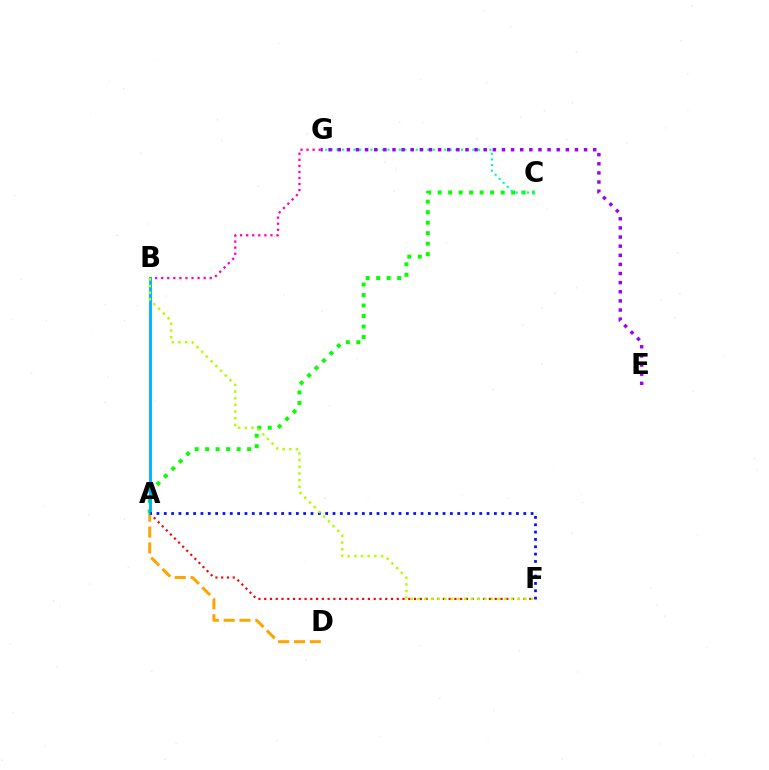{('A', 'F'): [{'color': '#ff0000', 'line_style': 'dotted', 'thickness': 1.57}, {'color': '#0010ff', 'line_style': 'dotted', 'thickness': 1.99}], ('A', 'D'): [{'color': '#ffa500', 'line_style': 'dashed', 'thickness': 2.15}], ('A', 'C'): [{'color': '#08ff00', 'line_style': 'dotted', 'thickness': 2.85}], ('B', 'G'): [{'color': '#ff00bd', 'line_style': 'dotted', 'thickness': 1.65}], ('A', 'B'): [{'color': '#00b5ff', 'line_style': 'solid', 'thickness': 2.09}], ('C', 'G'): [{'color': '#00ff9d', 'line_style': 'dotted', 'thickness': 1.54}], ('E', 'G'): [{'color': '#9b00ff', 'line_style': 'dotted', 'thickness': 2.48}], ('B', 'F'): [{'color': '#b3ff00', 'line_style': 'dotted', 'thickness': 1.81}]}